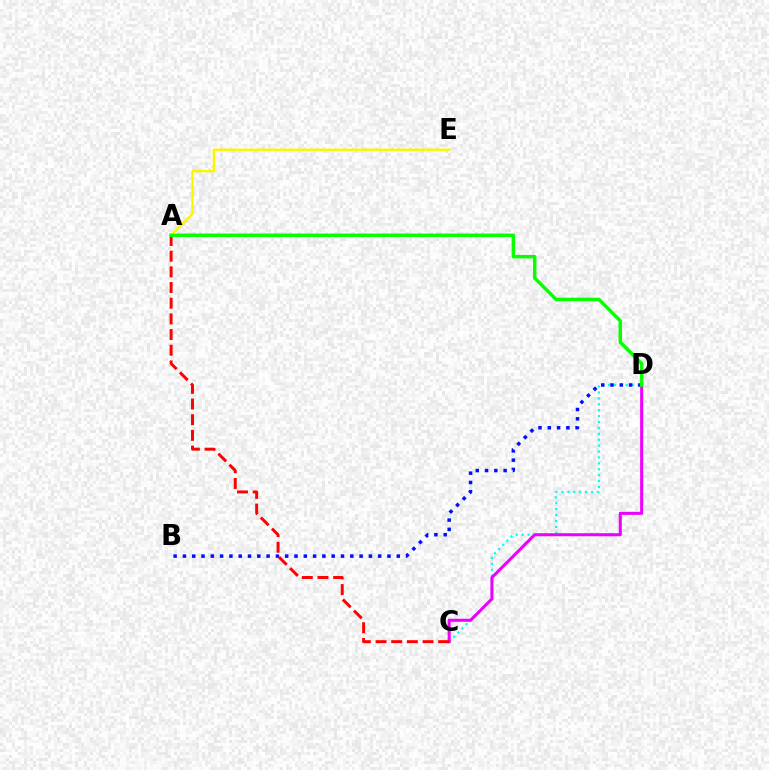{('C', 'D'): [{'color': '#00fff6', 'line_style': 'dotted', 'thickness': 1.6}, {'color': '#ee00ff', 'line_style': 'solid', 'thickness': 2.2}], ('A', 'E'): [{'color': '#fcf500', 'line_style': 'solid', 'thickness': 1.73}], ('B', 'D'): [{'color': '#0010ff', 'line_style': 'dotted', 'thickness': 2.53}], ('A', 'C'): [{'color': '#ff0000', 'line_style': 'dashed', 'thickness': 2.13}], ('A', 'D'): [{'color': '#08ff00', 'line_style': 'solid', 'thickness': 2.49}]}